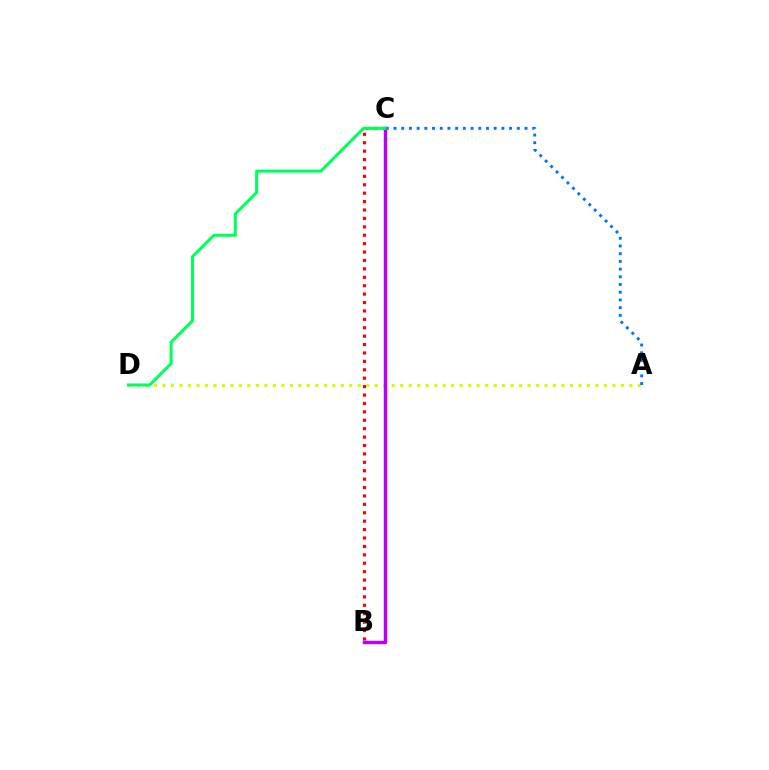{('A', 'D'): [{'color': '#d1ff00', 'line_style': 'dotted', 'thickness': 2.31}], ('B', 'C'): [{'color': '#b900ff', 'line_style': 'solid', 'thickness': 2.49}, {'color': '#ff0000', 'line_style': 'dotted', 'thickness': 2.29}], ('A', 'C'): [{'color': '#0074ff', 'line_style': 'dotted', 'thickness': 2.09}], ('C', 'D'): [{'color': '#00ff5c', 'line_style': 'solid', 'thickness': 2.21}]}